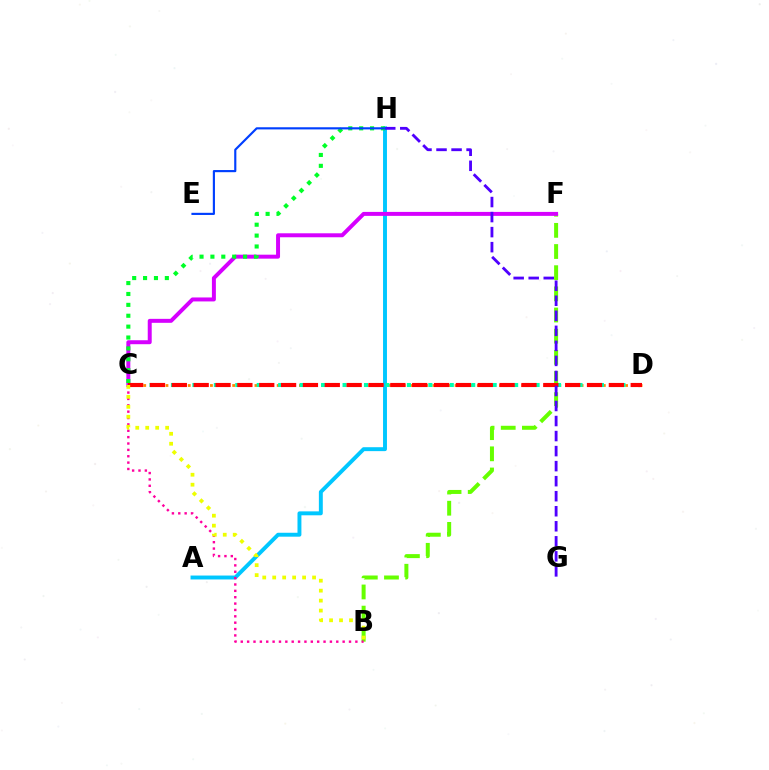{('B', 'F'): [{'color': '#66ff00', 'line_style': 'dashed', 'thickness': 2.87}], ('A', 'H'): [{'color': '#00c7ff', 'line_style': 'solid', 'thickness': 2.82}], ('C', 'F'): [{'color': '#d600ff', 'line_style': 'solid', 'thickness': 2.86}], ('C', 'D'): [{'color': '#ff8800', 'line_style': 'dotted', 'thickness': 2.01}, {'color': '#00ffaf', 'line_style': 'dotted', 'thickness': 2.91}, {'color': '#ff0000', 'line_style': 'dashed', 'thickness': 2.97}], ('B', 'C'): [{'color': '#ff00a0', 'line_style': 'dotted', 'thickness': 1.73}, {'color': '#eeff00', 'line_style': 'dotted', 'thickness': 2.71}], ('C', 'H'): [{'color': '#00ff27', 'line_style': 'dotted', 'thickness': 2.96}], ('G', 'H'): [{'color': '#4f00ff', 'line_style': 'dashed', 'thickness': 2.04}], ('E', 'H'): [{'color': '#003fff', 'line_style': 'solid', 'thickness': 1.55}]}